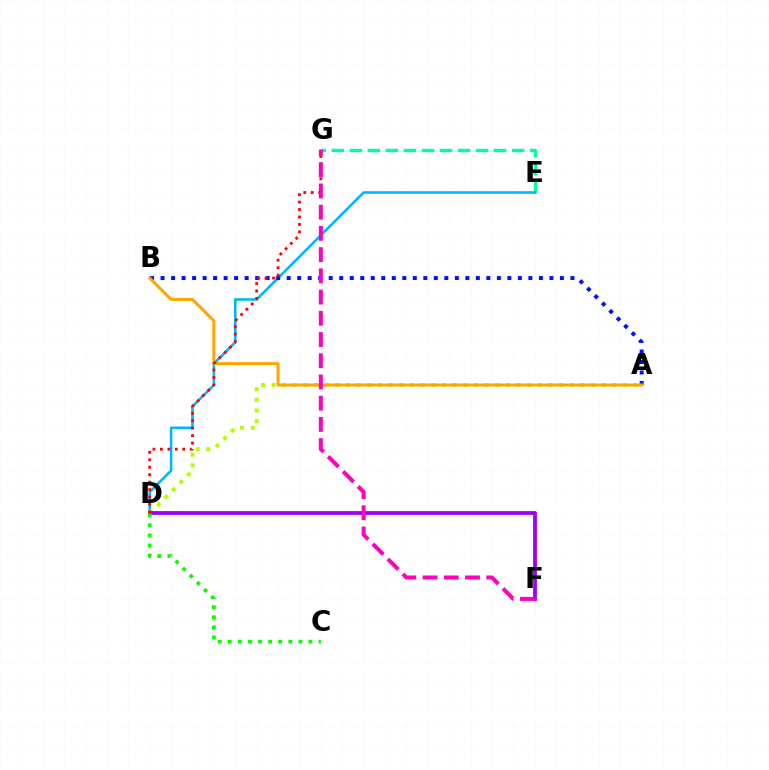{('E', 'G'): [{'color': '#00ff9d', 'line_style': 'dashed', 'thickness': 2.45}], ('D', 'E'): [{'color': '#00b5ff', 'line_style': 'solid', 'thickness': 1.84}], ('A', 'B'): [{'color': '#0010ff', 'line_style': 'dotted', 'thickness': 2.86}, {'color': '#ffa500', 'line_style': 'solid', 'thickness': 2.16}], ('A', 'D'): [{'color': '#b3ff00', 'line_style': 'dotted', 'thickness': 2.89}], ('D', 'F'): [{'color': '#9b00ff', 'line_style': 'solid', 'thickness': 2.73}], ('C', 'D'): [{'color': '#08ff00', 'line_style': 'dotted', 'thickness': 2.74}], ('D', 'G'): [{'color': '#ff0000', 'line_style': 'dotted', 'thickness': 2.02}], ('F', 'G'): [{'color': '#ff00bd', 'line_style': 'dashed', 'thickness': 2.88}]}